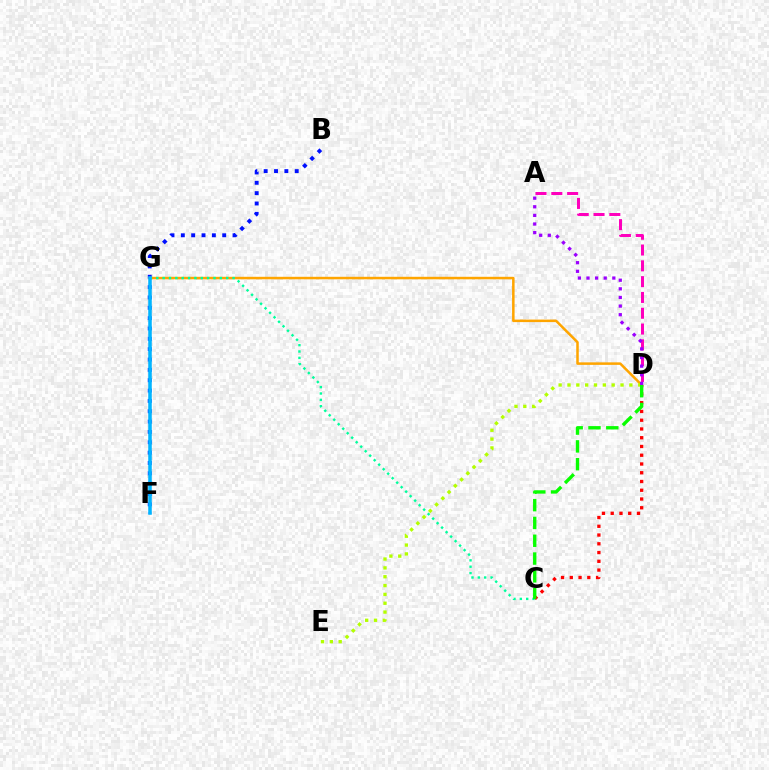{('A', 'D'): [{'color': '#ff00bd', 'line_style': 'dashed', 'thickness': 2.15}, {'color': '#9b00ff', 'line_style': 'dotted', 'thickness': 2.34}], ('B', 'F'): [{'color': '#0010ff', 'line_style': 'dotted', 'thickness': 2.81}], ('D', 'G'): [{'color': '#ffa500', 'line_style': 'solid', 'thickness': 1.81}], ('D', 'E'): [{'color': '#b3ff00', 'line_style': 'dotted', 'thickness': 2.4}], ('C', 'G'): [{'color': '#00ff9d', 'line_style': 'dotted', 'thickness': 1.73}], ('F', 'G'): [{'color': '#00b5ff', 'line_style': 'solid', 'thickness': 2.54}], ('C', 'D'): [{'color': '#ff0000', 'line_style': 'dotted', 'thickness': 2.38}, {'color': '#08ff00', 'line_style': 'dashed', 'thickness': 2.42}]}